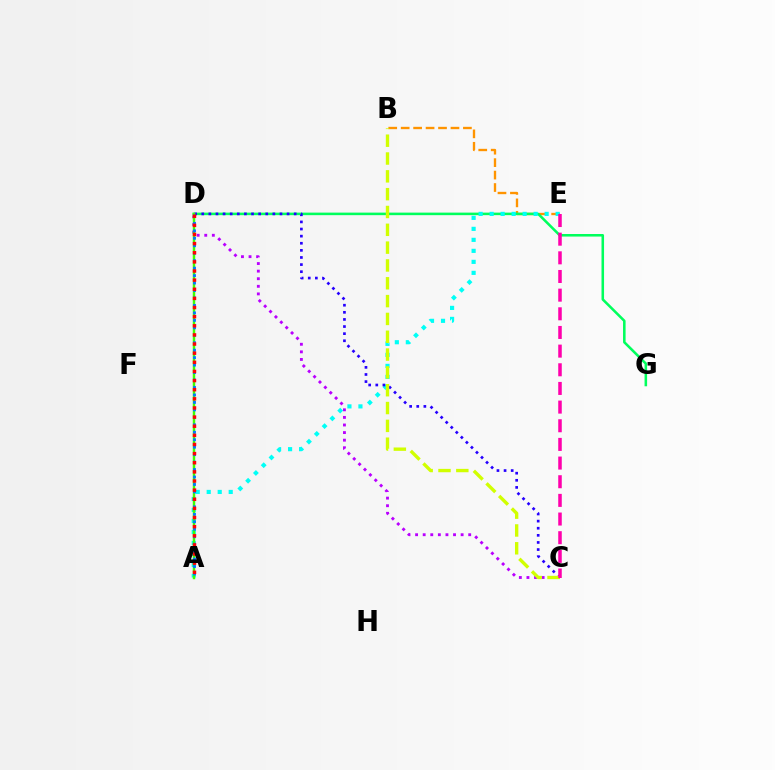{('C', 'D'): [{'color': '#b900ff', 'line_style': 'dotted', 'thickness': 2.06}, {'color': '#2500ff', 'line_style': 'dotted', 'thickness': 1.93}], ('B', 'E'): [{'color': '#ff9400', 'line_style': 'dashed', 'thickness': 1.69}], ('D', 'G'): [{'color': '#00ff5c', 'line_style': 'solid', 'thickness': 1.84}], ('A', 'E'): [{'color': '#00fff6', 'line_style': 'dotted', 'thickness': 2.99}], ('A', 'D'): [{'color': '#3dff00', 'line_style': 'solid', 'thickness': 1.77}, {'color': '#0074ff', 'line_style': 'dotted', 'thickness': 2.03}, {'color': '#ff0000', 'line_style': 'dotted', 'thickness': 2.48}], ('B', 'C'): [{'color': '#d1ff00', 'line_style': 'dashed', 'thickness': 2.42}], ('C', 'E'): [{'color': '#ff00ac', 'line_style': 'dashed', 'thickness': 2.53}]}